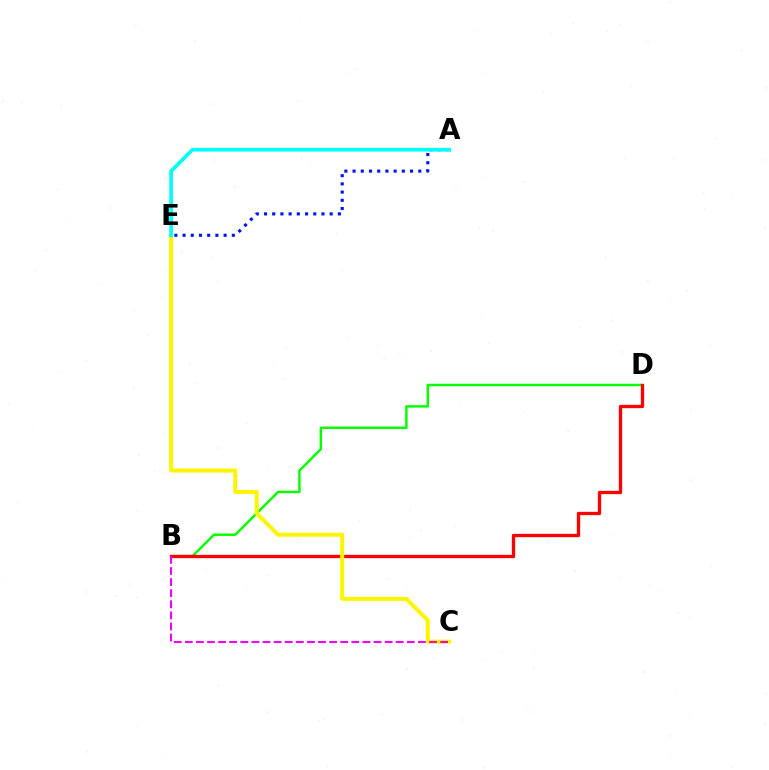{('A', 'E'): [{'color': '#0010ff', 'line_style': 'dotted', 'thickness': 2.23}, {'color': '#00fff6', 'line_style': 'solid', 'thickness': 2.65}], ('B', 'D'): [{'color': '#08ff00', 'line_style': 'solid', 'thickness': 1.77}, {'color': '#ff0000', 'line_style': 'solid', 'thickness': 2.39}], ('C', 'E'): [{'color': '#fcf500', 'line_style': 'solid', 'thickness': 2.88}], ('B', 'C'): [{'color': '#ee00ff', 'line_style': 'dashed', 'thickness': 1.51}]}